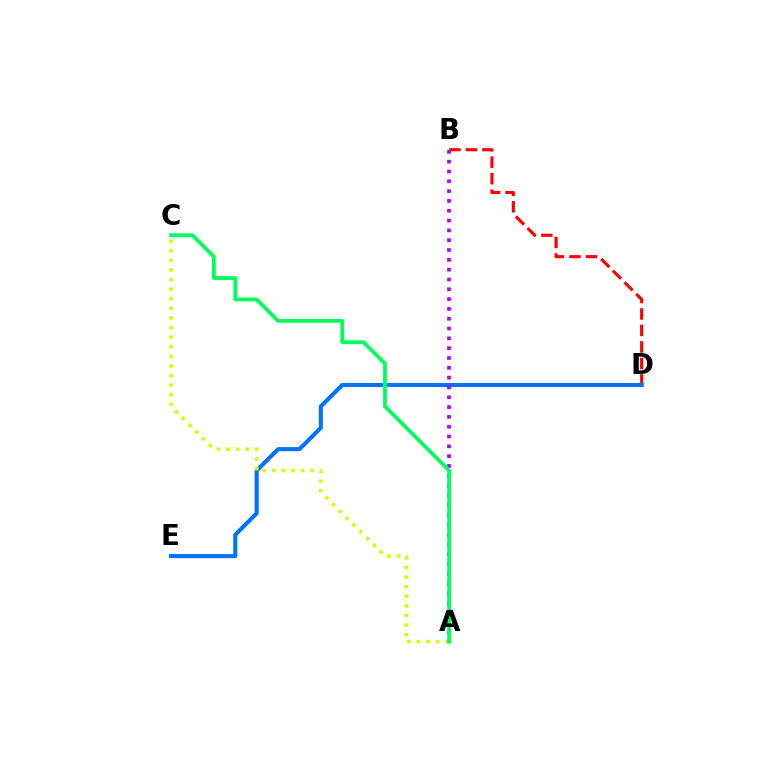{('B', 'D'): [{'color': '#ff0000', 'line_style': 'dashed', 'thickness': 2.24}], ('D', 'E'): [{'color': '#0074ff', 'line_style': 'solid', 'thickness': 2.95}], ('A', 'C'): [{'color': '#d1ff00', 'line_style': 'dotted', 'thickness': 2.61}, {'color': '#00ff5c', 'line_style': 'solid', 'thickness': 2.74}], ('A', 'B'): [{'color': '#b900ff', 'line_style': 'dotted', 'thickness': 2.67}]}